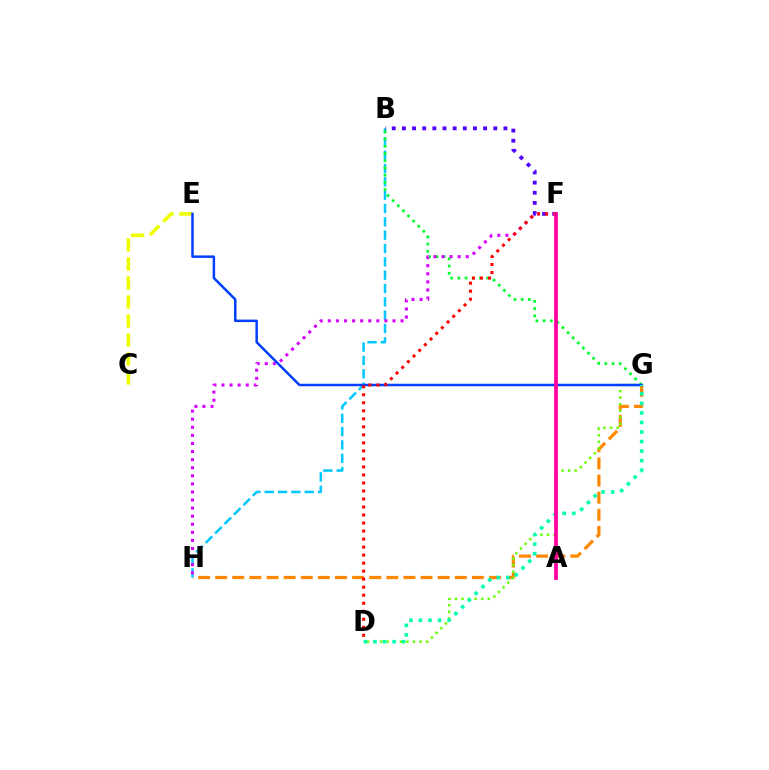{('C', 'E'): [{'color': '#eeff00', 'line_style': 'dashed', 'thickness': 2.58}], ('G', 'H'): [{'color': '#ff8800', 'line_style': 'dashed', 'thickness': 2.33}], ('D', 'G'): [{'color': '#66ff00', 'line_style': 'dotted', 'thickness': 1.78}, {'color': '#00ffaf', 'line_style': 'dotted', 'thickness': 2.6}], ('B', 'H'): [{'color': '#00c7ff', 'line_style': 'dashed', 'thickness': 1.81}], ('B', 'F'): [{'color': '#4f00ff', 'line_style': 'dotted', 'thickness': 2.76}], ('B', 'G'): [{'color': '#00ff27', 'line_style': 'dotted', 'thickness': 1.96}], ('F', 'H'): [{'color': '#d600ff', 'line_style': 'dotted', 'thickness': 2.2}], ('E', 'G'): [{'color': '#003fff', 'line_style': 'solid', 'thickness': 1.8}], ('D', 'F'): [{'color': '#ff0000', 'line_style': 'dotted', 'thickness': 2.18}], ('A', 'F'): [{'color': '#ff00a0', 'line_style': 'solid', 'thickness': 2.71}]}